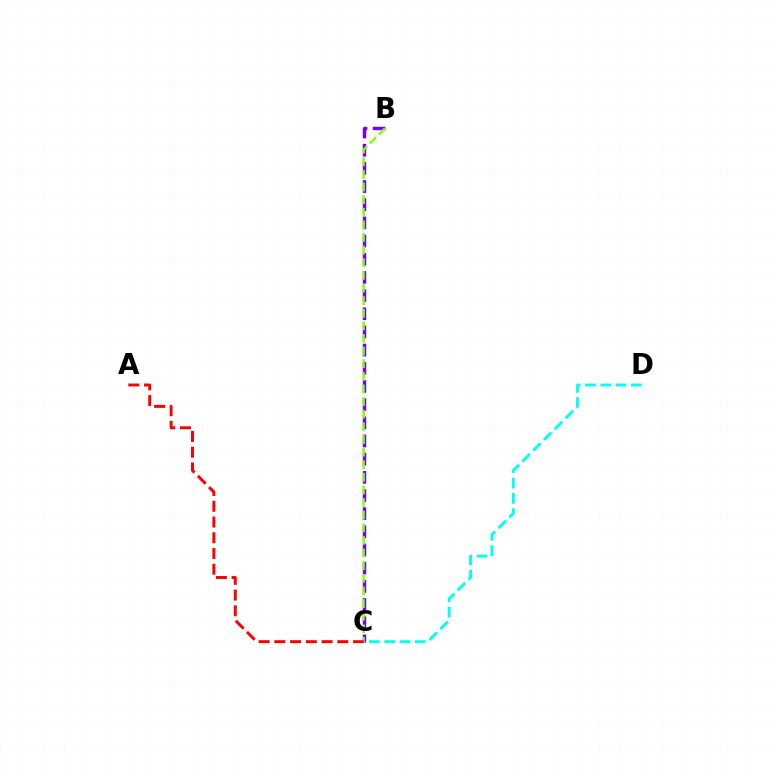{('B', 'C'): [{'color': '#7200ff', 'line_style': 'dashed', 'thickness': 2.47}, {'color': '#84ff00', 'line_style': 'dashed', 'thickness': 1.71}], ('C', 'D'): [{'color': '#00fff6', 'line_style': 'dashed', 'thickness': 2.08}], ('A', 'C'): [{'color': '#ff0000', 'line_style': 'dashed', 'thickness': 2.14}]}